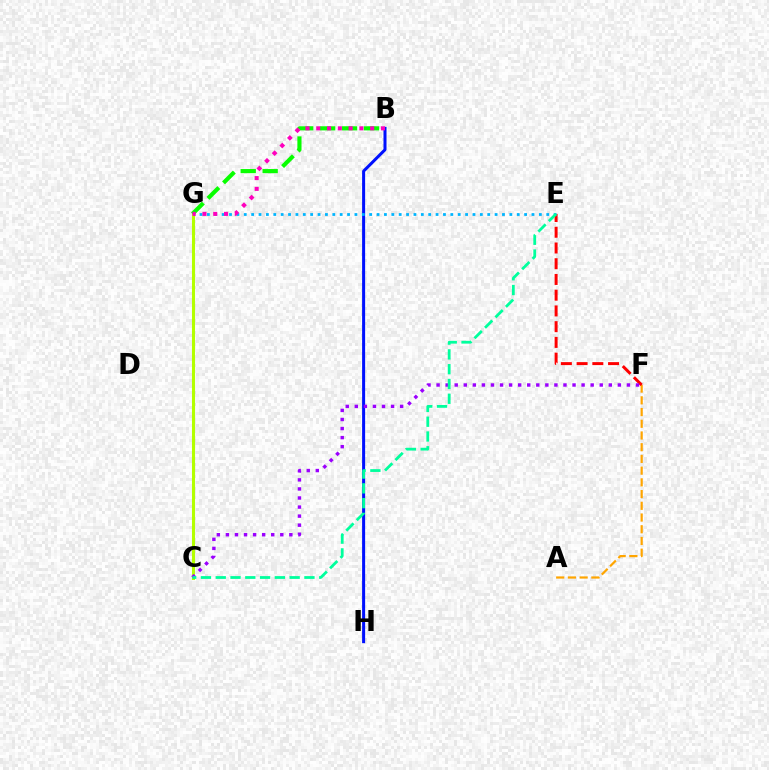{('A', 'F'): [{'color': '#ffa500', 'line_style': 'dashed', 'thickness': 1.59}], ('E', 'F'): [{'color': '#ff0000', 'line_style': 'dashed', 'thickness': 2.14}], ('B', 'H'): [{'color': '#0010ff', 'line_style': 'solid', 'thickness': 2.17}], ('C', 'G'): [{'color': '#b3ff00', 'line_style': 'solid', 'thickness': 2.21}], ('B', 'G'): [{'color': '#08ff00', 'line_style': 'dashed', 'thickness': 2.98}, {'color': '#ff00bd', 'line_style': 'dotted', 'thickness': 2.93}], ('E', 'G'): [{'color': '#00b5ff', 'line_style': 'dotted', 'thickness': 2.0}], ('C', 'F'): [{'color': '#9b00ff', 'line_style': 'dotted', 'thickness': 2.46}], ('C', 'E'): [{'color': '#00ff9d', 'line_style': 'dashed', 'thickness': 2.01}]}